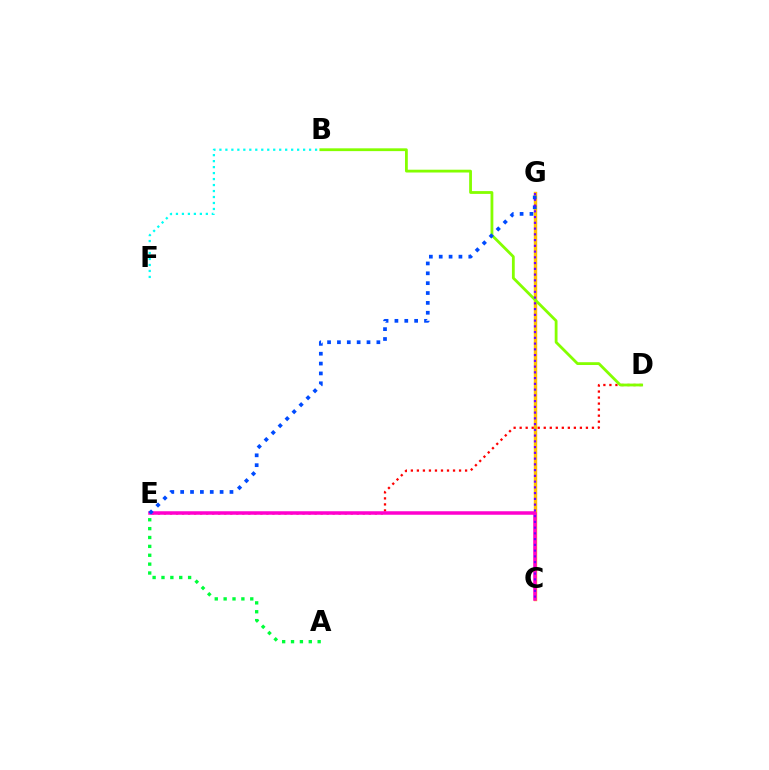{('C', 'G'): [{'color': '#ffbd00', 'line_style': 'solid', 'thickness': 2.45}, {'color': '#7200ff', 'line_style': 'dotted', 'thickness': 1.56}], ('D', 'E'): [{'color': '#ff0000', 'line_style': 'dotted', 'thickness': 1.64}], ('B', 'D'): [{'color': '#84ff00', 'line_style': 'solid', 'thickness': 2.01}], ('C', 'E'): [{'color': '#ff00cf', 'line_style': 'solid', 'thickness': 2.53}], ('A', 'E'): [{'color': '#00ff39', 'line_style': 'dotted', 'thickness': 2.41}], ('E', 'G'): [{'color': '#004bff', 'line_style': 'dotted', 'thickness': 2.68}], ('B', 'F'): [{'color': '#00fff6', 'line_style': 'dotted', 'thickness': 1.62}]}